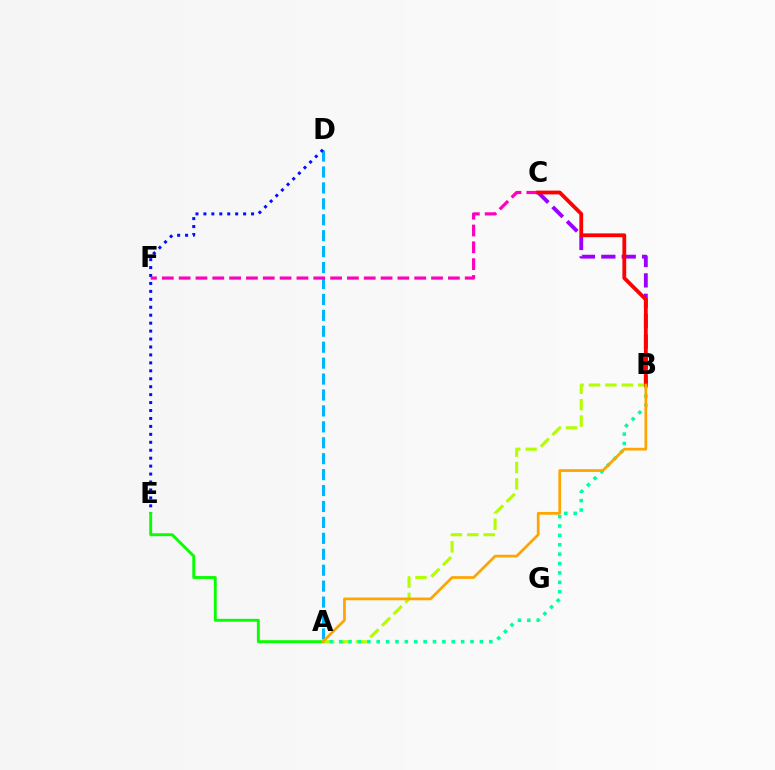{('B', 'C'): [{'color': '#9b00ff', 'line_style': 'dashed', 'thickness': 2.77}, {'color': '#ff0000', 'line_style': 'solid', 'thickness': 2.74}], ('A', 'B'): [{'color': '#b3ff00', 'line_style': 'dashed', 'thickness': 2.23}, {'color': '#00ff9d', 'line_style': 'dotted', 'thickness': 2.55}, {'color': '#ffa500', 'line_style': 'solid', 'thickness': 1.96}], ('A', 'D'): [{'color': '#00b5ff', 'line_style': 'dashed', 'thickness': 2.16}], ('D', 'E'): [{'color': '#0010ff', 'line_style': 'dotted', 'thickness': 2.16}], ('C', 'F'): [{'color': '#ff00bd', 'line_style': 'dashed', 'thickness': 2.29}], ('A', 'E'): [{'color': '#08ff00', 'line_style': 'solid', 'thickness': 2.08}]}